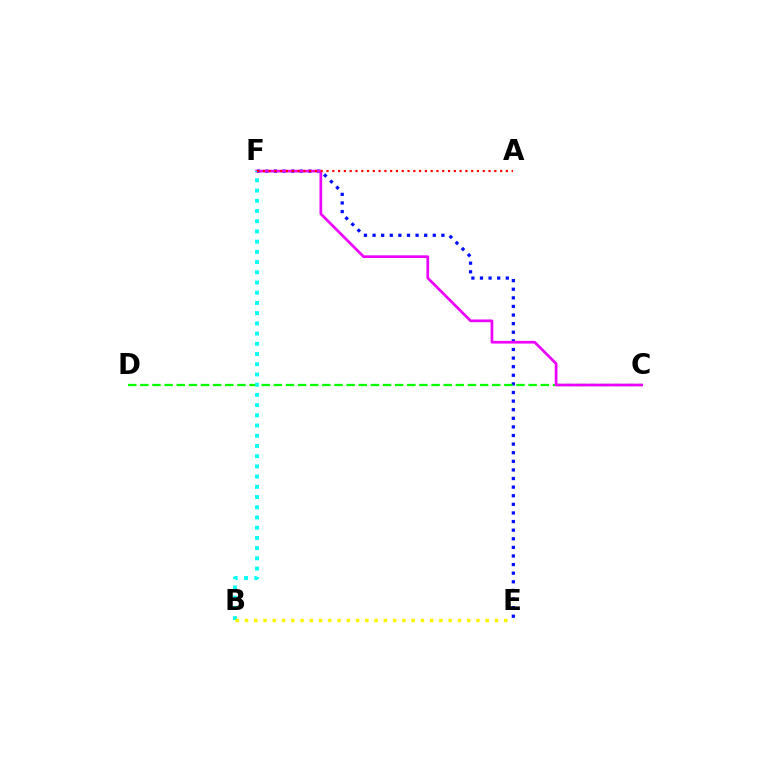{('E', 'F'): [{'color': '#0010ff', 'line_style': 'dotted', 'thickness': 2.34}], ('C', 'D'): [{'color': '#08ff00', 'line_style': 'dashed', 'thickness': 1.65}], ('C', 'F'): [{'color': '#ee00ff', 'line_style': 'solid', 'thickness': 1.95}], ('B', 'F'): [{'color': '#00fff6', 'line_style': 'dotted', 'thickness': 2.78}], ('A', 'F'): [{'color': '#ff0000', 'line_style': 'dotted', 'thickness': 1.57}], ('B', 'E'): [{'color': '#fcf500', 'line_style': 'dotted', 'thickness': 2.52}]}